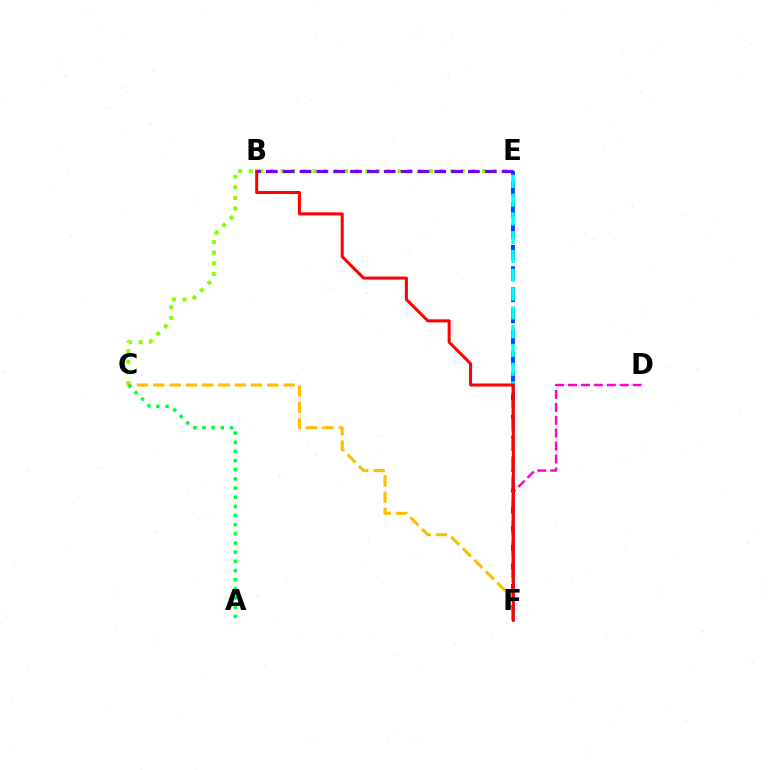{('C', 'E'): [{'color': '#84ff00', 'line_style': 'dotted', 'thickness': 2.88}], ('E', 'F'): [{'color': '#004bff', 'line_style': 'dashed', 'thickness': 2.88}, {'color': '#00fff6', 'line_style': 'dashed', 'thickness': 2.55}], ('D', 'F'): [{'color': '#ff00cf', 'line_style': 'dashed', 'thickness': 1.76}], ('C', 'F'): [{'color': '#ffbd00', 'line_style': 'dashed', 'thickness': 2.21}], ('B', 'F'): [{'color': '#ff0000', 'line_style': 'solid', 'thickness': 2.18}], ('B', 'E'): [{'color': '#7200ff', 'line_style': 'dashed', 'thickness': 2.29}], ('A', 'C'): [{'color': '#00ff39', 'line_style': 'dotted', 'thickness': 2.49}]}